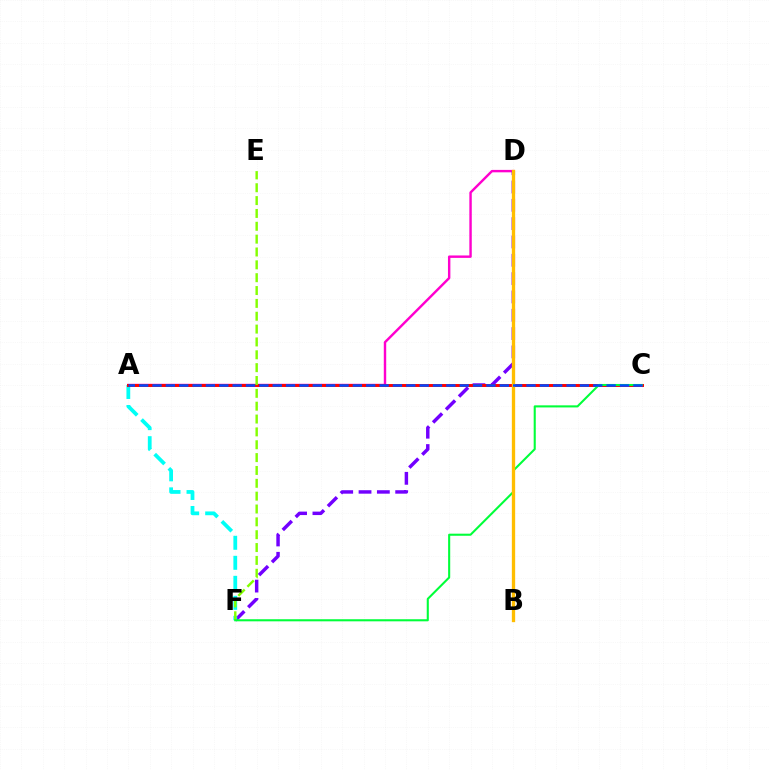{('A', 'D'): [{'color': '#ff00cf', 'line_style': 'solid', 'thickness': 1.74}], ('D', 'F'): [{'color': '#7200ff', 'line_style': 'dashed', 'thickness': 2.49}], ('A', 'F'): [{'color': '#00fff6', 'line_style': 'dashed', 'thickness': 2.72}], ('A', 'C'): [{'color': '#ff0000', 'line_style': 'solid', 'thickness': 2.13}, {'color': '#004bff', 'line_style': 'dashed', 'thickness': 1.81}], ('E', 'F'): [{'color': '#84ff00', 'line_style': 'dashed', 'thickness': 1.75}], ('C', 'F'): [{'color': '#00ff39', 'line_style': 'solid', 'thickness': 1.5}], ('B', 'D'): [{'color': '#ffbd00', 'line_style': 'solid', 'thickness': 2.39}]}